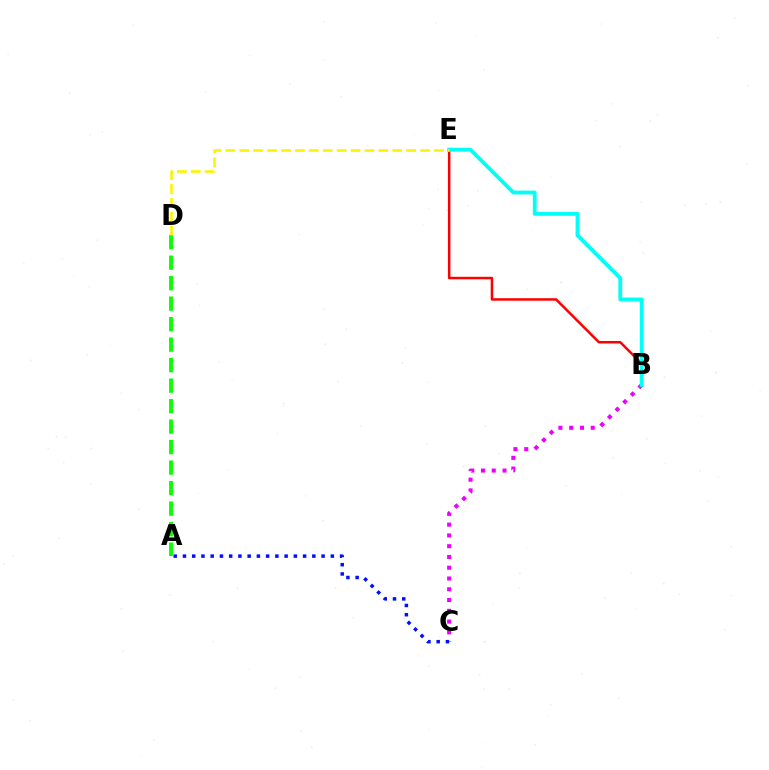{('B', 'C'): [{'color': '#ee00ff', 'line_style': 'dotted', 'thickness': 2.93}], ('B', 'E'): [{'color': '#ff0000', 'line_style': 'solid', 'thickness': 1.81}, {'color': '#00fff6', 'line_style': 'solid', 'thickness': 2.75}], ('A', 'D'): [{'color': '#08ff00', 'line_style': 'dashed', 'thickness': 2.78}], ('D', 'E'): [{'color': '#fcf500', 'line_style': 'dashed', 'thickness': 1.89}], ('A', 'C'): [{'color': '#0010ff', 'line_style': 'dotted', 'thickness': 2.51}]}